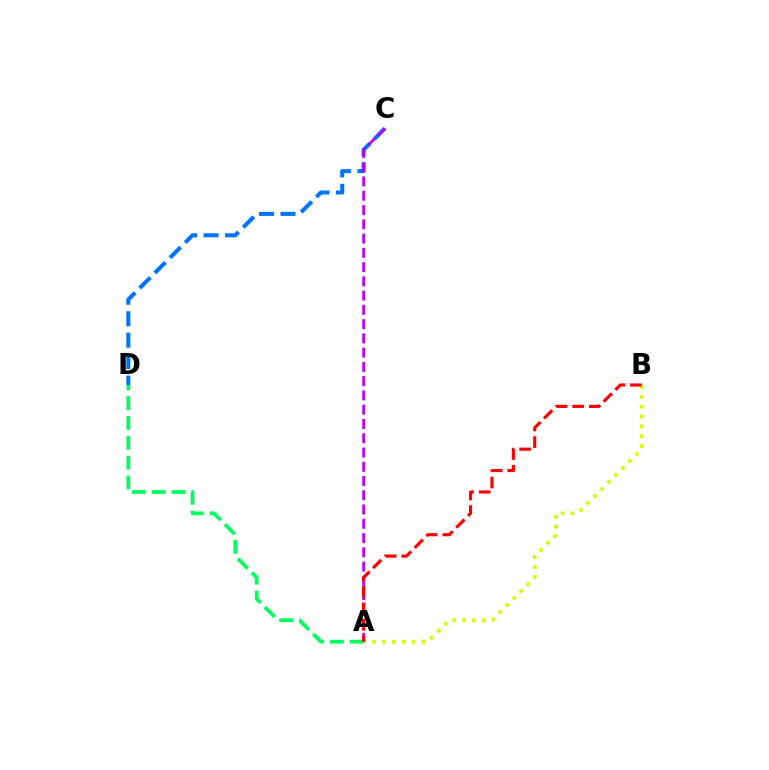{('A', 'D'): [{'color': '#00ff5c', 'line_style': 'dashed', 'thickness': 2.7}], ('C', 'D'): [{'color': '#0074ff', 'line_style': 'dashed', 'thickness': 2.91}], ('A', 'B'): [{'color': '#d1ff00', 'line_style': 'dotted', 'thickness': 2.68}, {'color': '#ff0000', 'line_style': 'dashed', 'thickness': 2.26}], ('A', 'C'): [{'color': '#b900ff', 'line_style': 'dashed', 'thickness': 1.94}]}